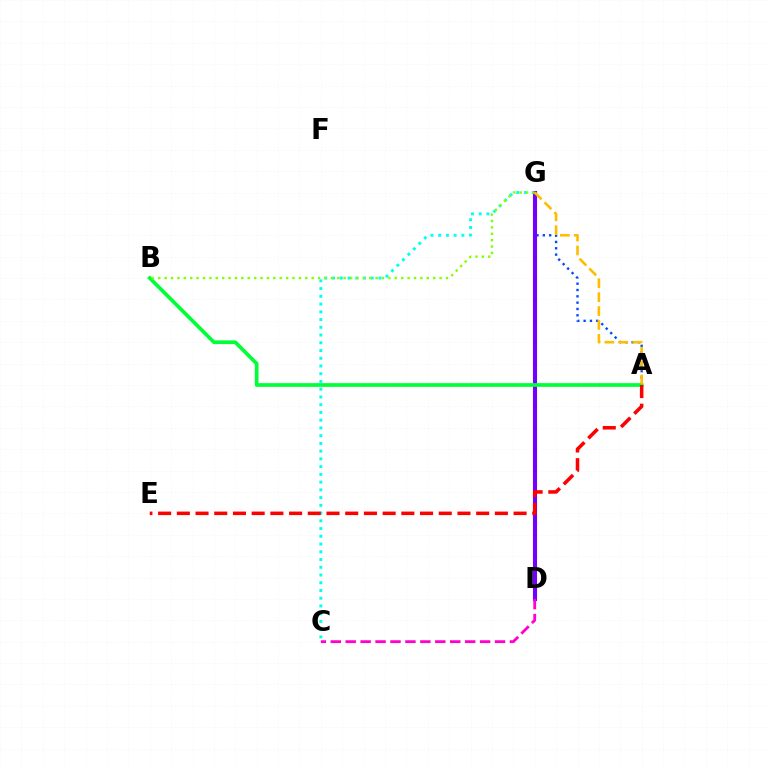{('C', 'G'): [{'color': '#00fff6', 'line_style': 'dotted', 'thickness': 2.1}], ('A', 'G'): [{'color': '#004bff', 'line_style': 'dotted', 'thickness': 1.72}, {'color': '#ffbd00', 'line_style': 'dashed', 'thickness': 1.89}], ('D', 'G'): [{'color': '#7200ff', 'line_style': 'solid', 'thickness': 2.94}], ('A', 'B'): [{'color': '#00ff39', 'line_style': 'solid', 'thickness': 2.67}], ('C', 'D'): [{'color': '#ff00cf', 'line_style': 'dashed', 'thickness': 2.03}], ('B', 'G'): [{'color': '#84ff00', 'line_style': 'dotted', 'thickness': 1.74}], ('A', 'E'): [{'color': '#ff0000', 'line_style': 'dashed', 'thickness': 2.54}]}